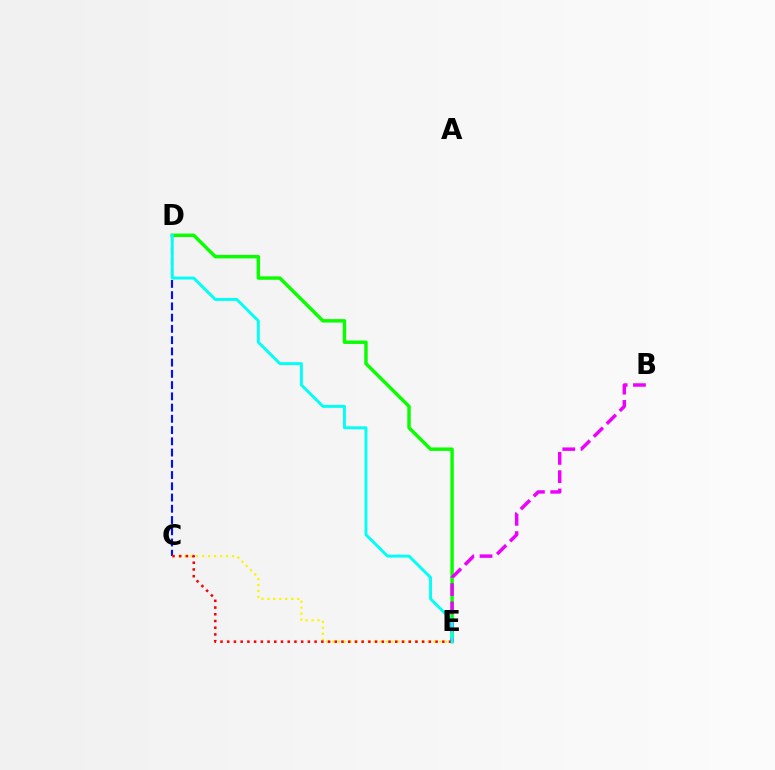{('D', 'E'): [{'color': '#08ff00', 'line_style': 'solid', 'thickness': 2.47}, {'color': '#00fff6', 'line_style': 'solid', 'thickness': 2.1}], ('C', 'D'): [{'color': '#0010ff', 'line_style': 'dashed', 'thickness': 1.53}], ('B', 'E'): [{'color': '#ee00ff', 'line_style': 'dashed', 'thickness': 2.48}], ('C', 'E'): [{'color': '#fcf500', 'line_style': 'dotted', 'thickness': 1.62}, {'color': '#ff0000', 'line_style': 'dotted', 'thickness': 1.83}]}